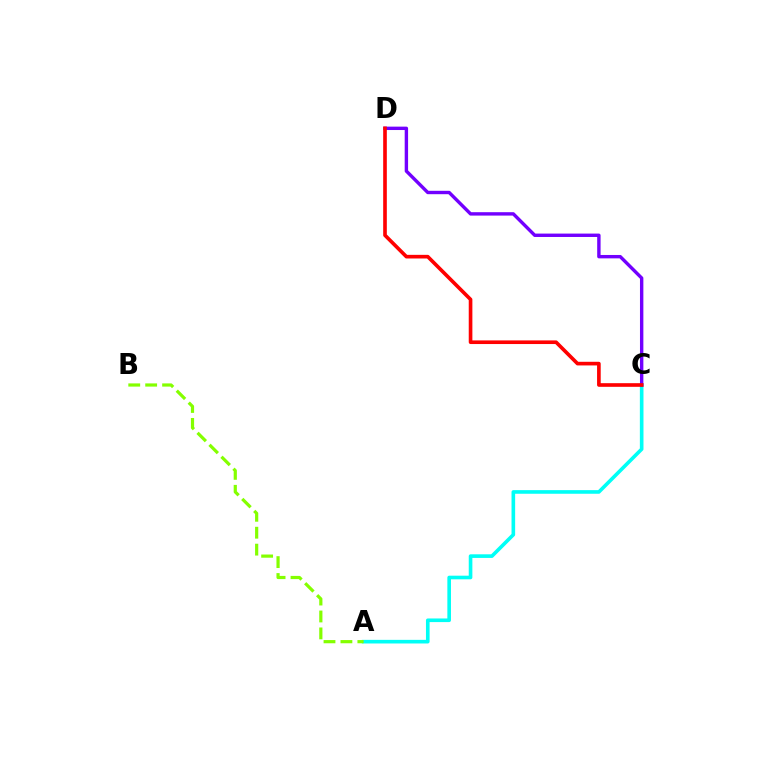{('A', 'C'): [{'color': '#00fff6', 'line_style': 'solid', 'thickness': 2.61}], ('A', 'B'): [{'color': '#84ff00', 'line_style': 'dashed', 'thickness': 2.3}], ('C', 'D'): [{'color': '#7200ff', 'line_style': 'solid', 'thickness': 2.44}, {'color': '#ff0000', 'line_style': 'solid', 'thickness': 2.62}]}